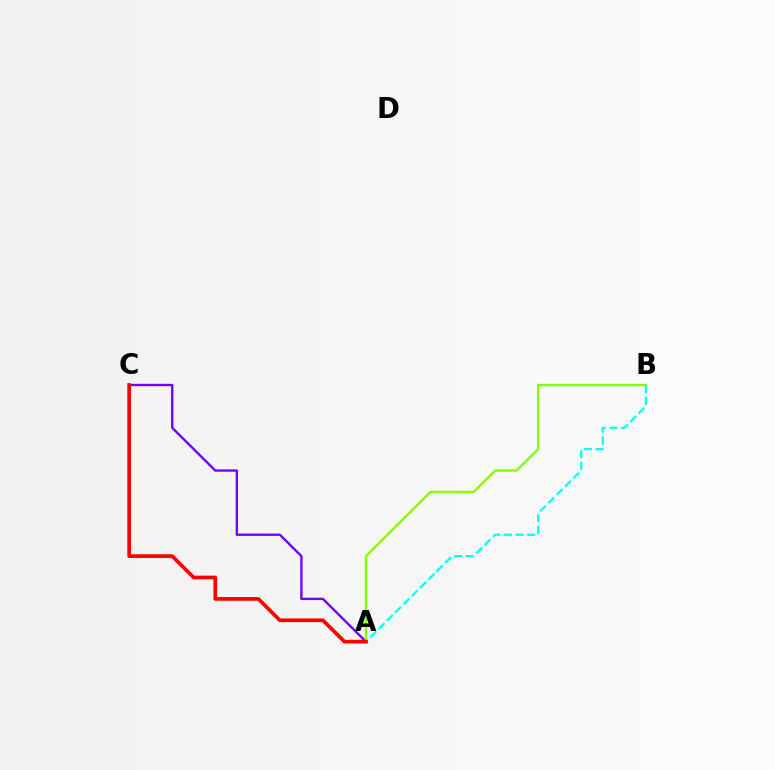{('A', 'C'): [{'color': '#7200ff', 'line_style': 'solid', 'thickness': 1.69}, {'color': '#ff0000', 'line_style': 'solid', 'thickness': 2.66}], ('A', 'B'): [{'color': '#00fff6', 'line_style': 'dashed', 'thickness': 1.59}, {'color': '#84ff00', 'line_style': 'solid', 'thickness': 1.71}]}